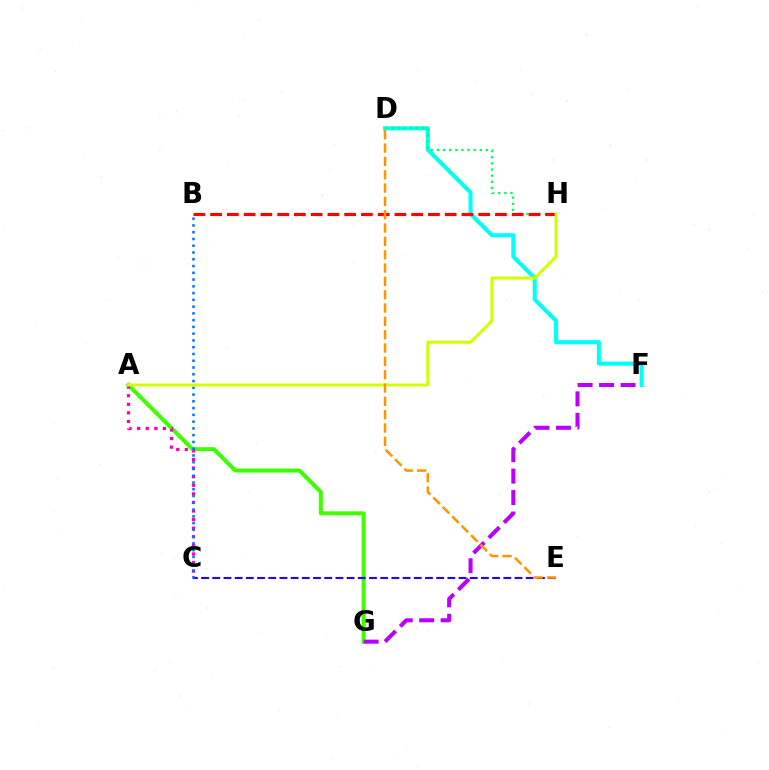{('D', 'F'): [{'color': '#00fff6', 'line_style': 'solid', 'thickness': 2.94}], ('D', 'H'): [{'color': '#00ff5c', 'line_style': 'dotted', 'thickness': 1.67}], ('A', 'G'): [{'color': '#3dff00', 'line_style': 'solid', 'thickness': 2.88}], ('A', 'C'): [{'color': '#ff00ac', 'line_style': 'dotted', 'thickness': 2.33}], ('F', 'G'): [{'color': '#b900ff', 'line_style': 'dashed', 'thickness': 2.92}], ('C', 'E'): [{'color': '#2500ff', 'line_style': 'dashed', 'thickness': 1.52}], ('B', 'C'): [{'color': '#0074ff', 'line_style': 'dotted', 'thickness': 1.84}], ('B', 'H'): [{'color': '#ff0000', 'line_style': 'dashed', 'thickness': 2.28}], ('A', 'H'): [{'color': '#d1ff00', 'line_style': 'solid', 'thickness': 2.15}], ('D', 'E'): [{'color': '#ff9400', 'line_style': 'dashed', 'thickness': 1.81}]}